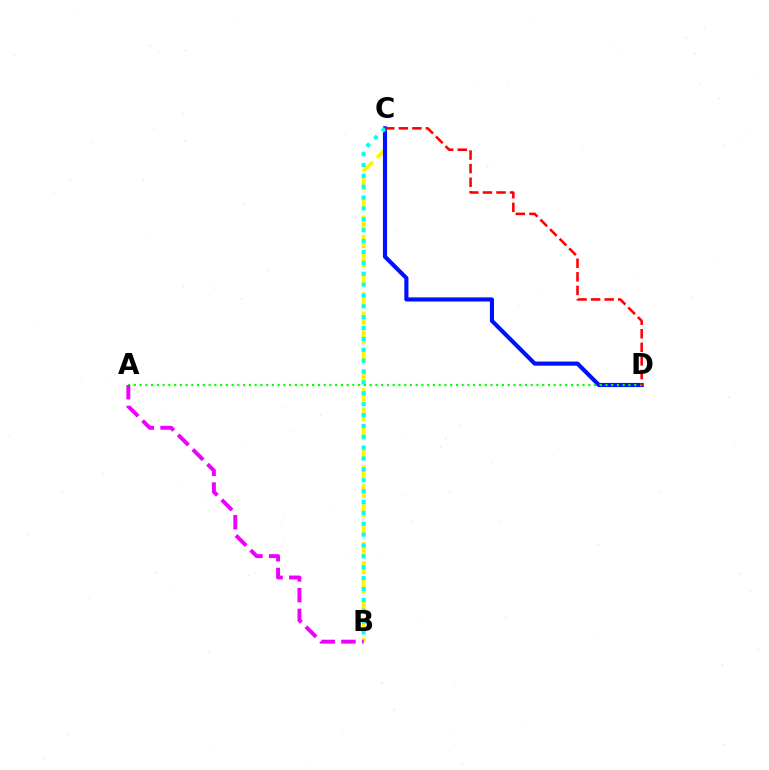{('B', 'C'): [{'color': '#fcf500', 'line_style': 'dashed', 'thickness': 2.61}, {'color': '#00fff6', 'line_style': 'dotted', 'thickness': 2.95}], ('C', 'D'): [{'color': '#0010ff', 'line_style': 'solid', 'thickness': 2.97}, {'color': '#ff0000', 'line_style': 'dashed', 'thickness': 1.84}], ('A', 'D'): [{'color': '#08ff00', 'line_style': 'dotted', 'thickness': 1.56}], ('A', 'B'): [{'color': '#ee00ff', 'line_style': 'dashed', 'thickness': 2.82}]}